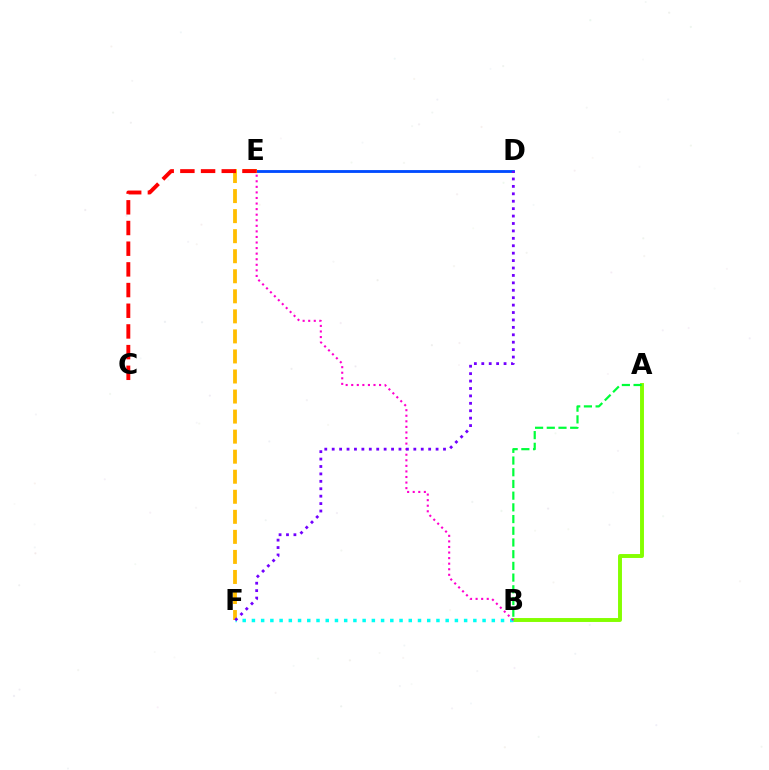{('D', 'E'): [{'color': '#004bff', 'line_style': 'solid', 'thickness': 2.04}], ('A', 'B'): [{'color': '#84ff00', 'line_style': 'solid', 'thickness': 2.82}, {'color': '#00ff39', 'line_style': 'dashed', 'thickness': 1.59}], ('E', 'F'): [{'color': '#ffbd00', 'line_style': 'dashed', 'thickness': 2.72}], ('C', 'E'): [{'color': '#ff0000', 'line_style': 'dashed', 'thickness': 2.81}], ('B', 'F'): [{'color': '#00fff6', 'line_style': 'dotted', 'thickness': 2.51}], ('B', 'E'): [{'color': '#ff00cf', 'line_style': 'dotted', 'thickness': 1.51}], ('D', 'F'): [{'color': '#7200ff', 'line_style': 'dotted', 'thickness': 2.02}]}